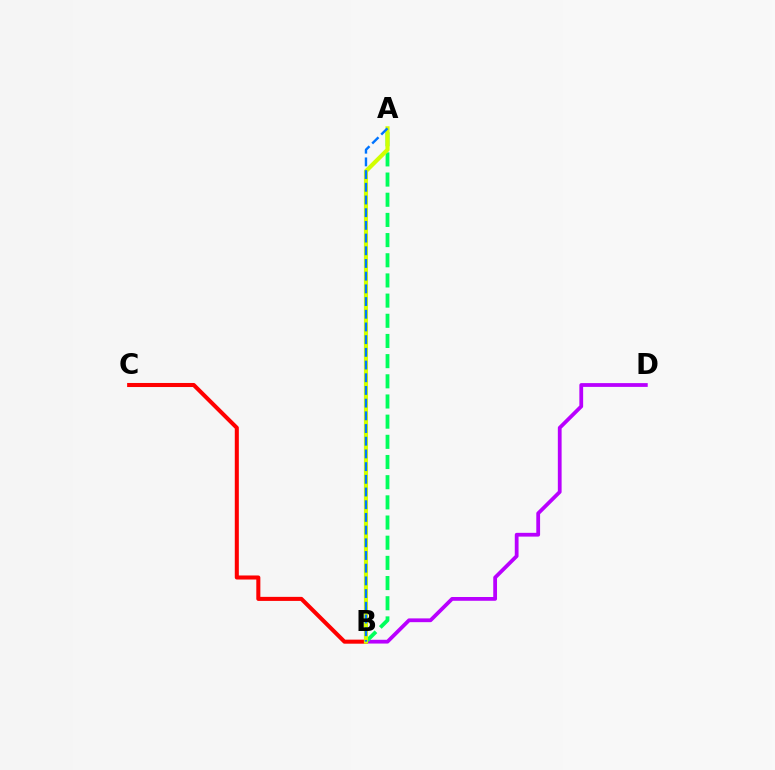{('B', 'D'): [{'color': '#b900ff', 'line_style': 'solid', 'thickness': 2.72}], ('B', 'C'): [{'color': '#ff0000', 'line_style': 'solid', 'thickness': 2.92}], ('A', 'B'): [{'color': '#00ff5c', 'line_style': 'dashed', 'thickness': 2.74}, {'color': '#d1ff00', 'line_style': 'solid', 'thickness': 2.98}, {'color': '#0074ff', 'line_style': 'dashed', 'thickness': 1.72}]}